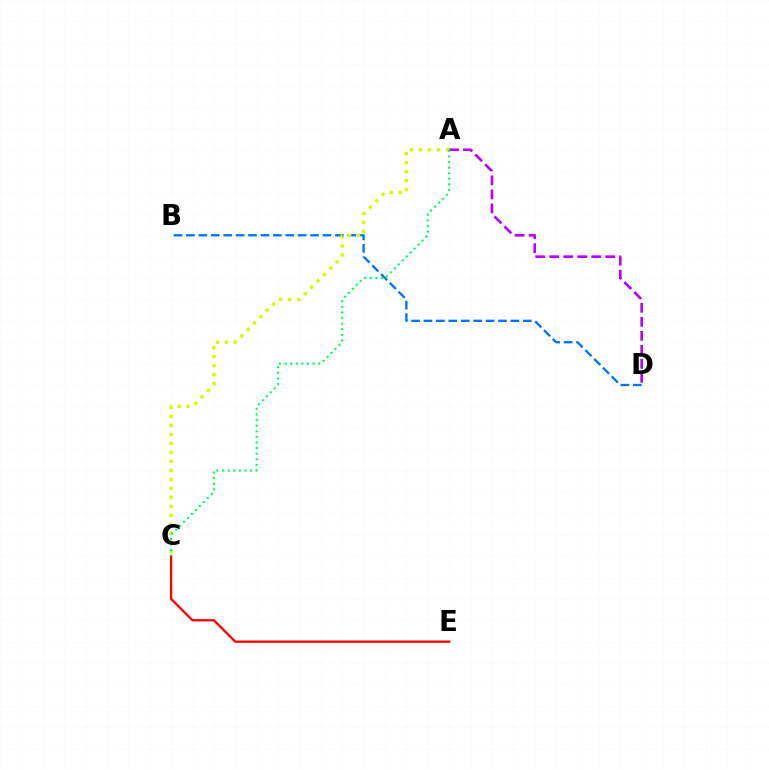{('B', 'D'): [{'color': '#0074ff', 'line_style': 'dashed', 'thickness': 1.69}], ('A', 'C'): [{'color': '#d1ff00', 'line_style': 'dotted', 'thickness': 2.44}, {'color': '#00ff5c', 'line_style': 'dotted', 'thickness': 1.52}], ('C', 'E'): [{'color': '#ff0000', 'line_style': 'solid', 'thickness': 1.66}], ('A', 'D'): [{'color': '#b900ff', 'line_style': 'dashed', 'thickness': 1.9}]}